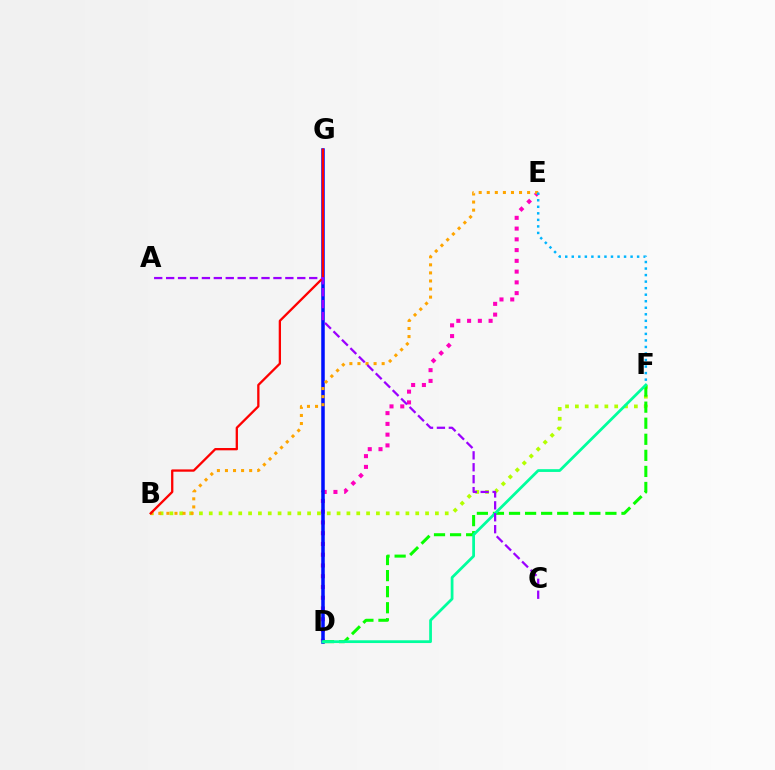{('D', 'E'): [{'color': '#ff00bd', 'line_style': 'dotted', 'thickness': 2.92}], ('D', 'G'): [{'color': '#0010ff', 'line_style': 'solid', 'thickness': 2.54}], ('B', 'F'): [{'color': '#b3ff00', 'line_style': 'dotted', 'thickness': 2.67}], ('D', 'F'): [{'color': '#08ff00', 'line_style': 'dashed', 'thickness': 2.18}, {'color': '#00ff9d', 'line_style': 'solid', 'thickness': 1.99}], ('B', 'E'): [{'color': '#ffa500', 'line_style': 'dotted', 'thickness': 2.19}], ('B', 'G'): [{'color': '#ff0000', 'line_style': 'solid', 'thickness': 1.66}], ('E', 'F'): [{'color': '#00b5ff', 'line_style': 'dotted', 'thickness': 1.78}], ('A', 'C'): [{'color': '#9b00ff', 'line_style': 'dashed', 'thickness': 1.62}]}